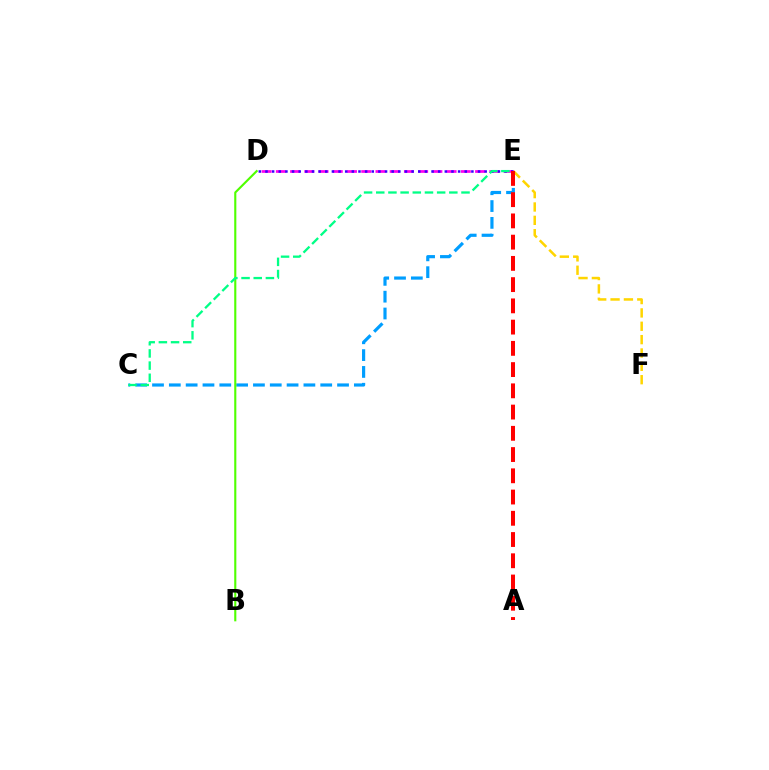{('E', 'F'): [{'color': '#ffd500', 'line_style': 'dashed', 'thickness': 1.81}], ('D', 'E'): [{'color': '#ff00ed', 'line_style': 'dashed', 'thickness': 1.93}, {'color': '#3700ff', 'line_style': 'dotted', 'thickness': 1.8}], ('C', 'E'): [{'color': '#009eff', 'line_style': 'dashed', 'thickness': 2.29}, {'color': '#00ff86', 'line_style': 'dashed', 'thickness': 1.65}], ('A', 'E'): [{'color': '#ff0000', 'line_style': 'dashed', 'thickness': 2.89}], ('B', 'D'): [{'color': '#4fff00', 'line_style': 'solid', 'thickness': 1.52}]}